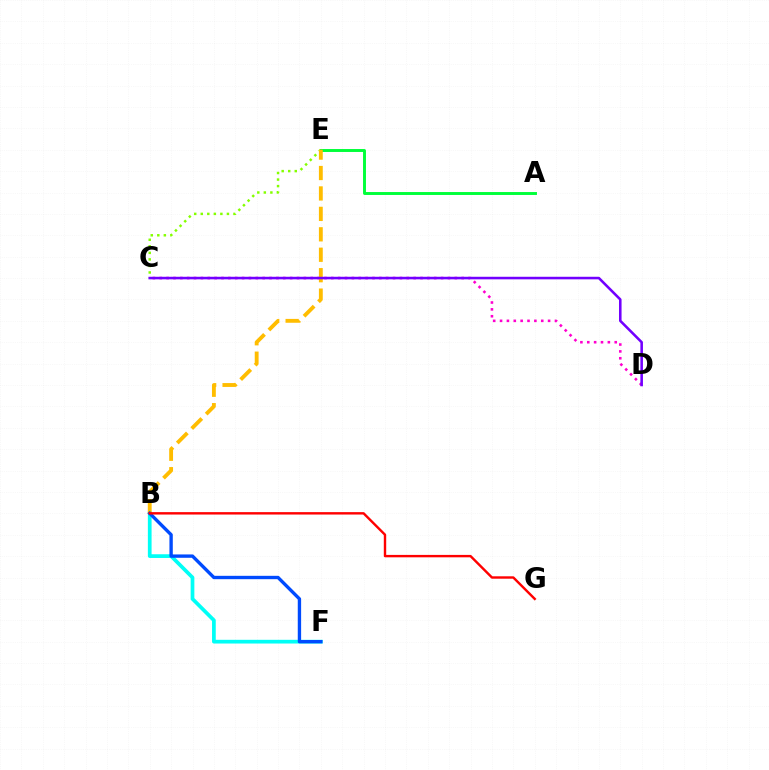{('C', 'E'): [{'color': '#84ff00', 'line_style': 'dotted', 'thickness': 1.78}], ('A', 'E'): [{'color': '#00ff39', 'line_style': 'solid', 'thickness': 2.11}], ('C', 'D'): [{'color': '#ff00cf', 'line_style': 'dotted', 'thickness': 1.86}, {'color': '#7200ff', 'line_style': 'solid', 'thickness': 1.85}], ('B', 'F'): [{'color': '#00fff6', 'line_style': 'solid', 'thickness': 2.68}, {'color': '#004bff', 'line_style': 'solid', 'thickness': 2.42}], ('B', 'E'): [{'color': '#ffbd00', 'line_style': 'dashed', 'thickness': 2.78}], ('B', 'G'): [{'color': '#ff0000', 'line_style': 'solid', 'thickness': 1.73}]}